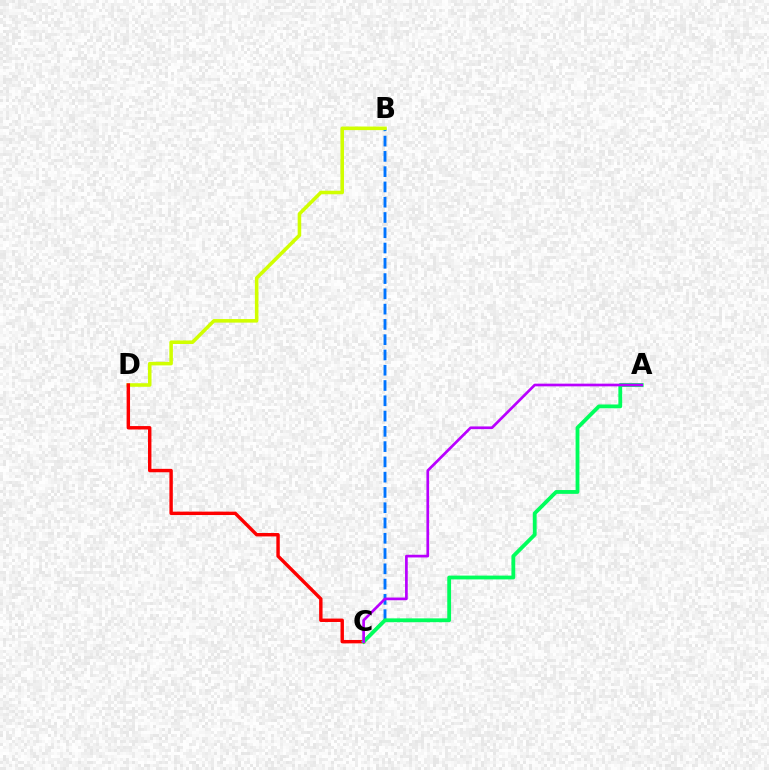{('B', 'C'): [{'color': '#0074ff', 'line_style': 'dashed', 'thickness': 2.08}], ('B', 'D'): [{'color': '#d1ff00', 'line_style': 'solid', 'thickness': 2.56}], ('C', 'D'): [{'color': '#ff0000', 'line_style': 'solid', 'thickness': 2.46}], ('A', 'C'): [{'color': '#00ff5c', 'line_style': 'solid', 'thickness': 2.75}, {'color': '#b900ff', 'line_style': 'solid', 'thickness': 1.94}]}